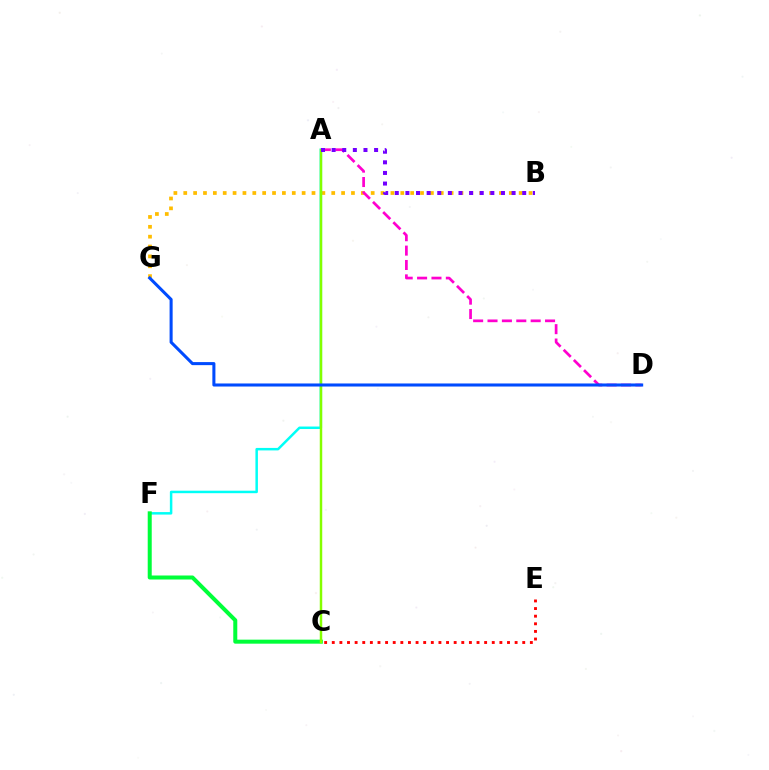{('B', 'G'): [{'color': '#ffbd00', 'line_style': 'dotted', 'thickness': 2.68}], ('A', 'F'): [{'color': '#00fff6', 'line_style': 'solid', 'thickness': 1.8}], ('A', 'D'): [{'color': '#ff00cf', 'line_style': 'dashed', 'thickness': 1.95}], ('C', 'F'): [{'color': '#00ff39', 'line_style': 'solid', 'thickness': 2.89}], ('A', 'C'): [{'color': '#84ff00', 'line_style': 'solid', 'thickness': 1.78}], ('A', 'B'): [{'color': '#7200ff', 'line_style': 'dotted', 'thickness': 2.88}], ('C', 'E'): [{'color': '#ff0000', 'line_style': 'dotted', 'thickness': 2.07}], ('D', 'G'): [{'color': '#004bff', 'line_style': 'solid', 'thickness': 2.2}]}